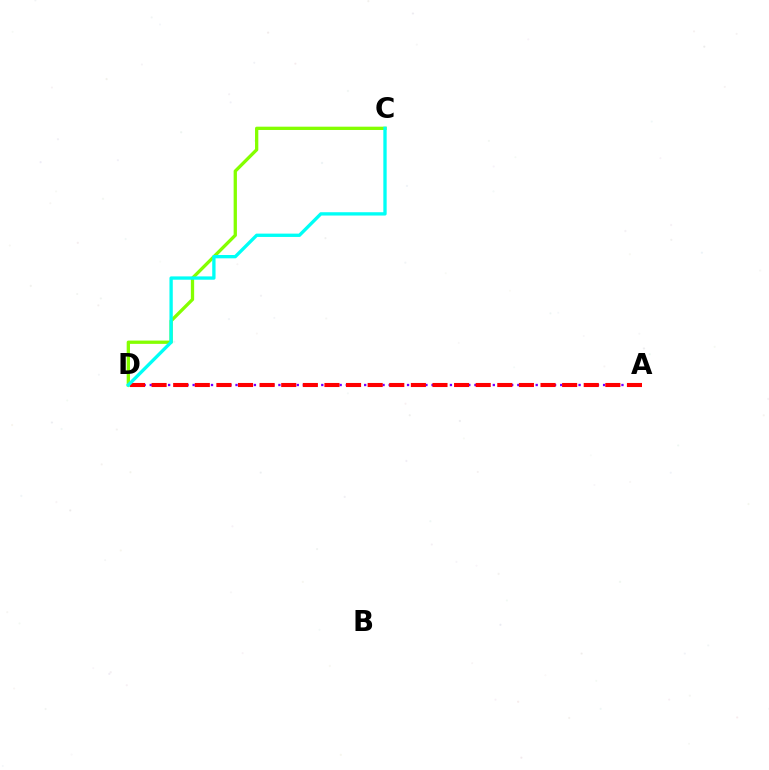{('C', 'D'): [{'color': '#84ff00', 'line_style': 'solid', 'thickness': 2.37}, {'color': '#00fff6', 'line_style': 'solid', 'thickness': 2.39}], ('A', 'D'): [{'color': '#7200ff', 'line_style': 'dotted', 'thickness': 1.66}, {'color': '#ff0000', 'line_style': 'dashed', 'thickness': 2.94}]}